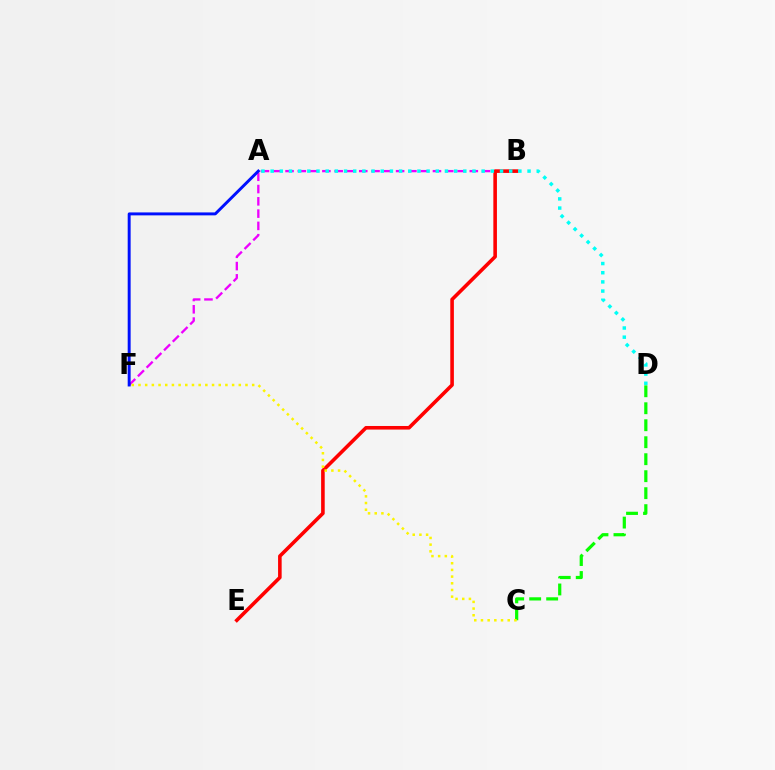{('B', 'F'): [{'color': '#ee00ff', 'line_style': 'dashed', 'thickness': 1.67}], ('A', 'F'): [{'color': '#0010ff', 'line_style': 'solid', 'thickness': 2.12}], ('C', 'D'): [{'color': '#08ff00', 'line_style': 'dashed', 'thickness': 2.31}], ('B', 'E'): [{'color': '#ff0000', 'line_style': 'solid', 'thickness': 2.58}], ('A', 'D'): [{'color': '#00fff6', 'line_style': 'dotted', 'thickness': 2.49}], ('C', 'F'): [{'color': '#fcf500', 'line_style': 'dotted', 'thickness': 1.82}]}